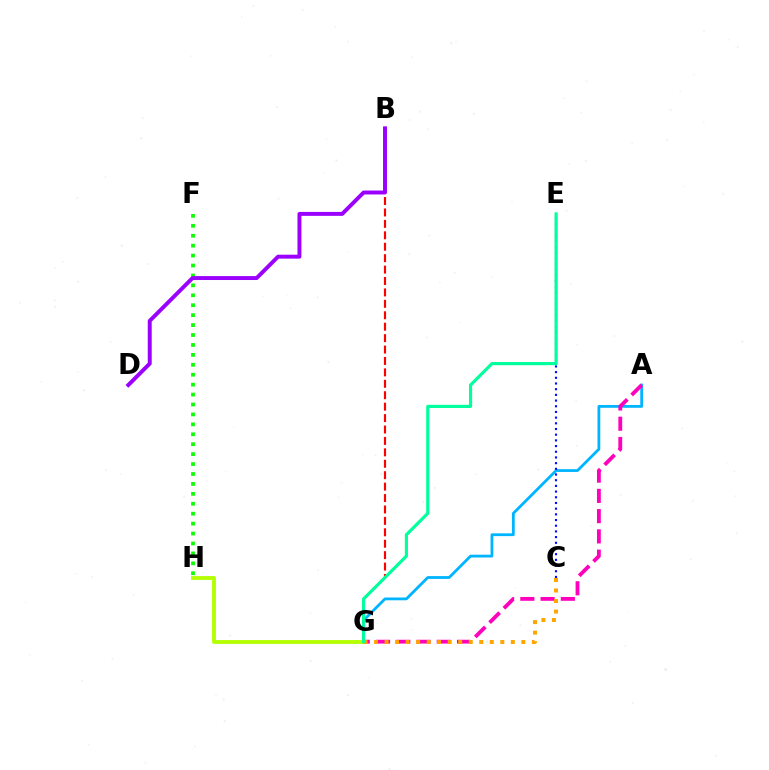{('F', 'H'): [{'color': '#08ff00', 'line_style': 'dotted', 'thickness': 2.7}], ('A', 'G'): [{'color': '#00b5ff', 'line_style': 'solid', 'thickness': 2.01}, {'color': '#ff00bd', 'line_style': 'dashed', 'thickness': 2.75}], ('B', 'G'): [{'color': '#ff0000', 'line_style': 'dashed', 'thickness': 1.55}], ('G', 'H'): [{'color': '#b3ff00', 'line_style': 'solid', 'thickness': 2.76}], ('C', 'G'): [{'color': '#ffa500', 'line_style': 'dotted', 'thickness': 2.86}], ('B', 'D'): [{'color': '#9b00ff', 'line_style': 'solid', 'thickness': 2.84}], ('C', 'E'): [{'color': '#0010ff', 'line_style': 'dotted', 'thickness': 1.55}], ('E', 'G'): [{'color': '#00ff9d', 'line_style': 'solid', 'thickness': 2.27}]}